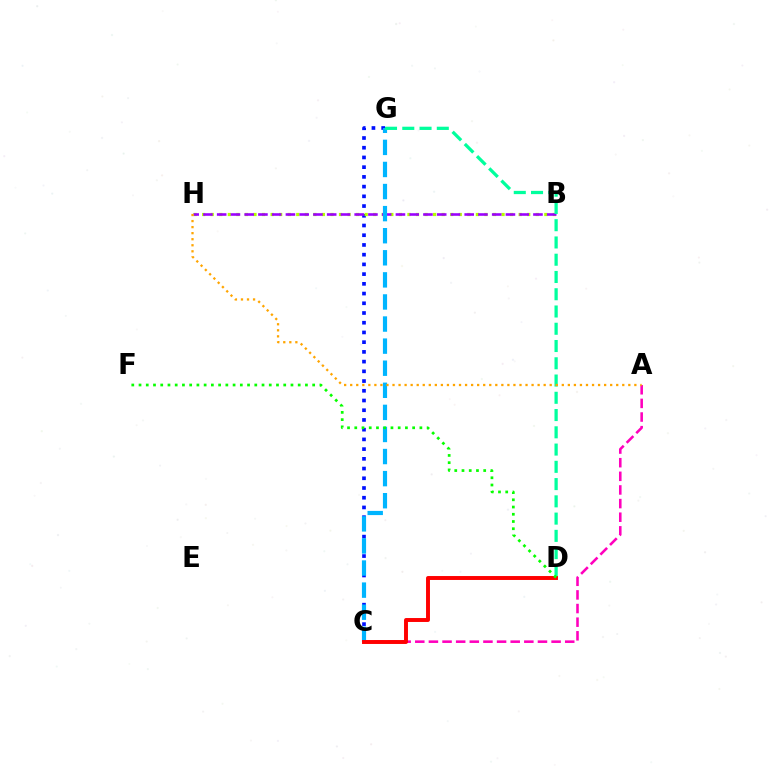{('C', 'G'): [{'color': '#0010ff', 'line_style': 'dotted', 'thickness': 2.64}, {'color': '#00b5ff', 'line_style': 'dashed', 'thickness': 3.0}], ('B', 'H'): [{'color': '#b3ff00', 'line_style': 'dotted', 'thickness': 2.32}, {'color': '#9b00ff', 'line_style': 'dashed', 'thickness': 1.87}], ('A', 'C'): [{'color': '#ff00bd', 'line_style': 'dashed', 'thickness': 1.85}], ('D', 'G'): [{'color': '#00ff9d', 'line_style': 'dashed', 'thickness': 2.34}], ('C', 'D'): [{'color': '#ff0000', 'line_style': 'solid', 'thickness': 2.83}], ('D', 'F'): [{'color': '#08ff00', 'line_style': 'dotted', 'thickness': 1.97}], ('A', 'H'): [{'color': '#ffa500', 'line_style': 'dotted', 'thickness': 1.64}]}